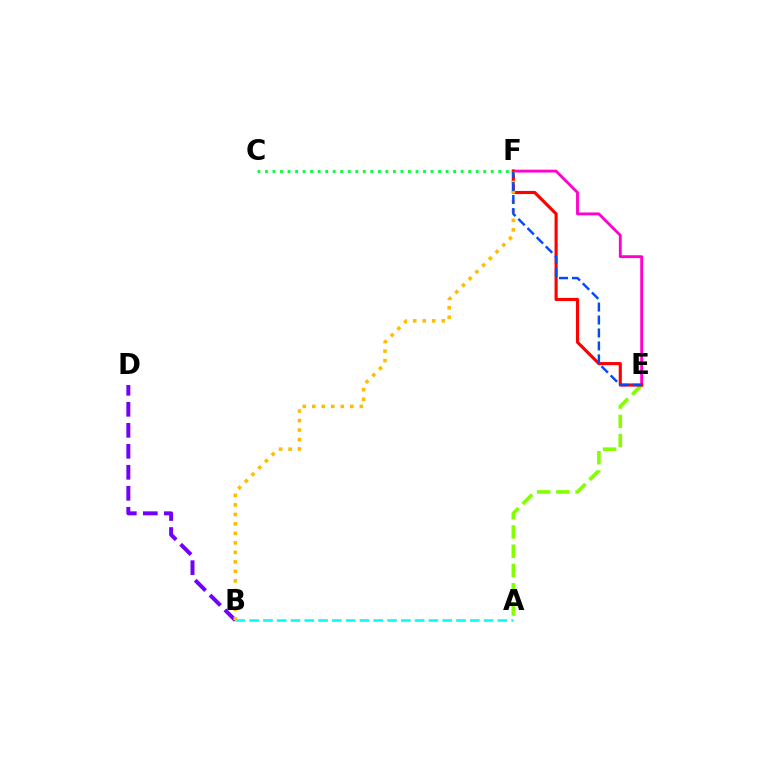{('A', 'B'): [{'color': '#00fff6', 'line_style': 'dashed', 'thickness': 1.87}], ('B', 'D'): [{'color': '#7200ff', 'line_style': 'dashed', 'thickness': 2.85}], ('C', 'F'): [{'color': '#00ff39', 'line_style': 'dotted', 'thickness': 2.04}], ('E', 'F'): [{'color': '#ff00cf', 'line_style': 'solid', 'thickness': 2.06}, {'color': '#ff0000', 'line_style': 'solid', 'thickness': 2.26}, {'color': '#004bff', 'line_style': 'dashed', 'thickness': 1.76}], ('A', 'E'): [{'color': '#84ff00', 'line_style': 'dashed', 'thickness': 2.62}], ('B', 'F'): [{'color': '#ffbd00', 'line_style': 'dotted', 'thickness': 2.58}]}